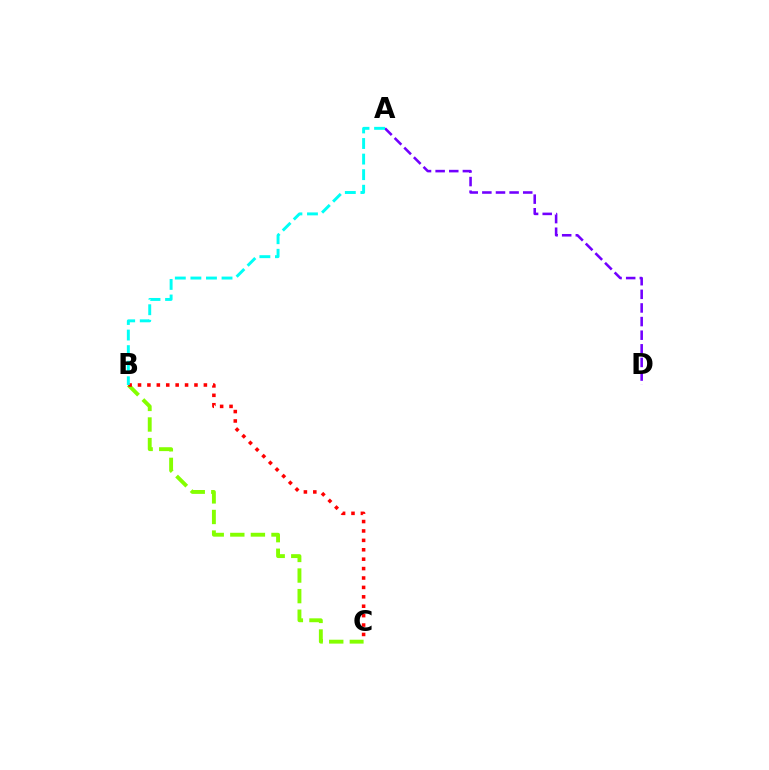{('A', 'D'): [{'color': '#7200ff', 'line_style': 'dashed', 'thickness': 1.85}], ('B', 'C'): [{'color': '#84ff00', 'line_style': 'dashed', 'thickness': 2.8}, {'color': '#ff0000', 'line_style': 'dotted', 'thickness': 2.56}], ('A', 'B'): [{'color': '#00fff6', 'line_style': 'dashed', 'thickness': 2.12}]}